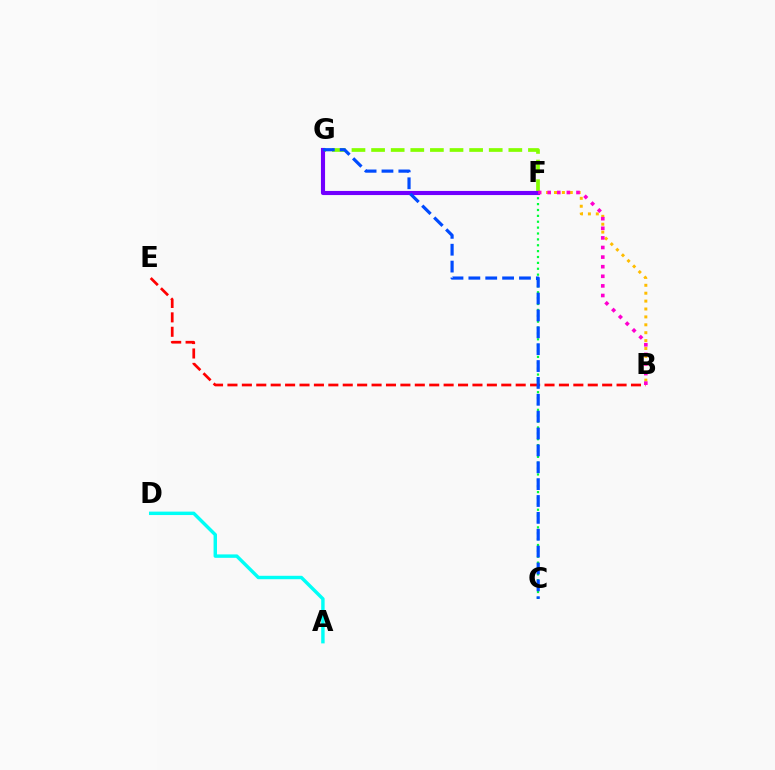{('B', 'F'): [{'color': '#ffbd00', 'line_style': 'dotted', 'thickness': 2.15}, {'color': '#ff00cf', 'line_style': 'dotted', 'thickness': 2.61}], ('F', 'G'): [{'color': '#84ff00', 'line_style': 'dashed', 'thickness': 2.66}, {'color': '#7200ff', 'line_style': 'solid', 'thickness': 2.96}], ('B', 'E'): [{'color': '#ff0000', 'line_style': 'dashed', 'thickness': 1.96}], ('C', 'F'): [{'color': '#00ff39', 'line_style': 'dotted', 'thickness': 1.6}], ('C', 'G'): [{'color': '#004bff', 'line_style': 'dashed', 'thickness': 2.29}], ('A', 'D'): [{'color': '#00fff6', 'line_style': 'solid', 'thickness': 2.47}]}